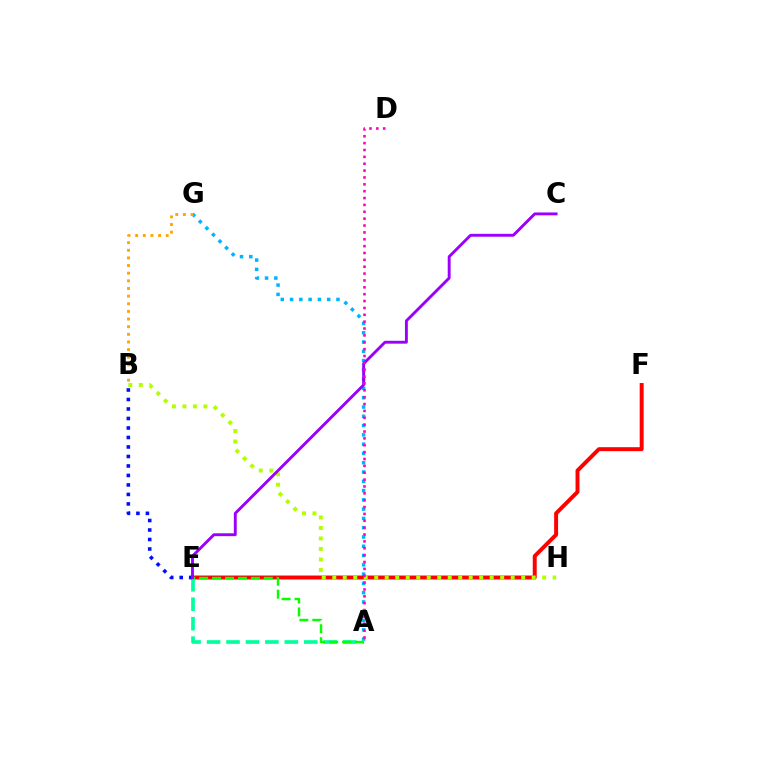{('A', 'G'): [{'color': '#00b5ff', 'line_style': 'dotted', 'thickness': 2.52}], ('E', 'F'): [{'color': '#ff0000', 'line_style': 'solid', 'thickness': 2.84}], ('A', 'E'): [{'color': '#00ff9d', 'line_style': 'dashed', 'thickness': 2.64}, {'color': '#08ff00', 'line_style': 'dashed', 'thickness': 1.76}], ('B', 'E'): [{'color': '#0010ff', 'line_style': 'dotted', 'thickness': 2.58}], ('B', 'H'): [{'color': '#b3ff00', 'line_style': 'dotted', 'thickness': 2.85}], ('C', 'E'): [{'color': '#9b00ff', 'line_style': 'solid', 'thickness': 2.08}], ('A', 'D'): [{'color': '#ff00bd', 'line_style': 'dotted', 'thickness': 1.87}], ('B', 'G'): [{'color': '#ffa500', 'line_style': 'dotted', 'thickness': 2.08}]}